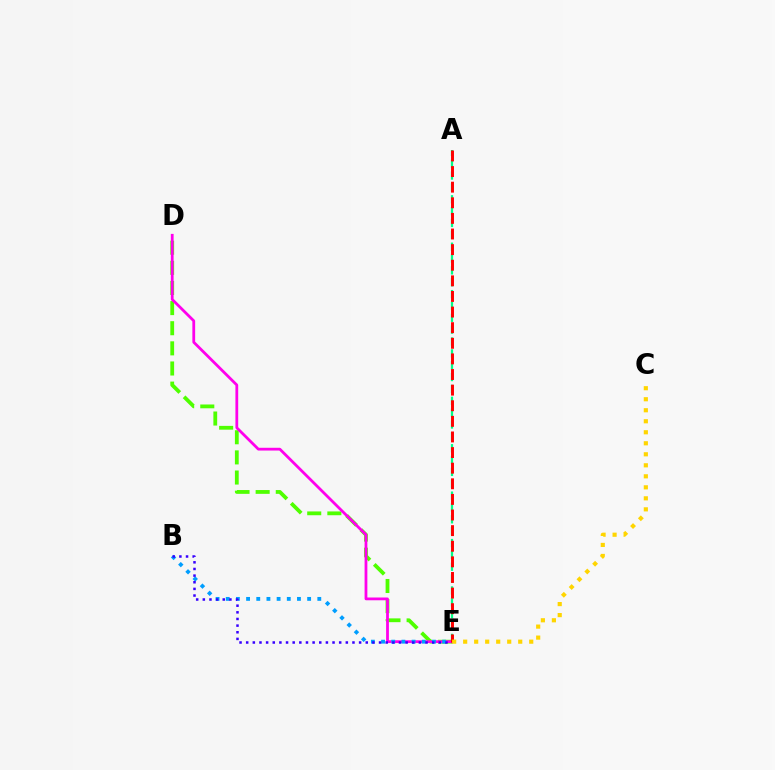{('D', 'E'): [{'color': '#4fff00', 'line_style': 'dashed', 'thickness': 2.73}, {'color': '#ff00ed', 'line_style': 'solid', 'thickness': 2.0}], ('A', 'E'): [{'color': '#00ff86', 'line_style': 'dashed', 'thickness': 1.61}, {'color': '#ff0000', 'line_style': 'dashed', 'thickness': 2.12}], ('B', 'E'): [{'color': '#009eff', 'line_style': 'dotted', 'thickness': 2.76}, {'color': '#3700ff', 'line_style': 'dotted', 'thickness': 1.8}], ('C', 'E'): [{'color': '#ffd500', 'line_style': 'dotted', 'thickness': 2.99}]}